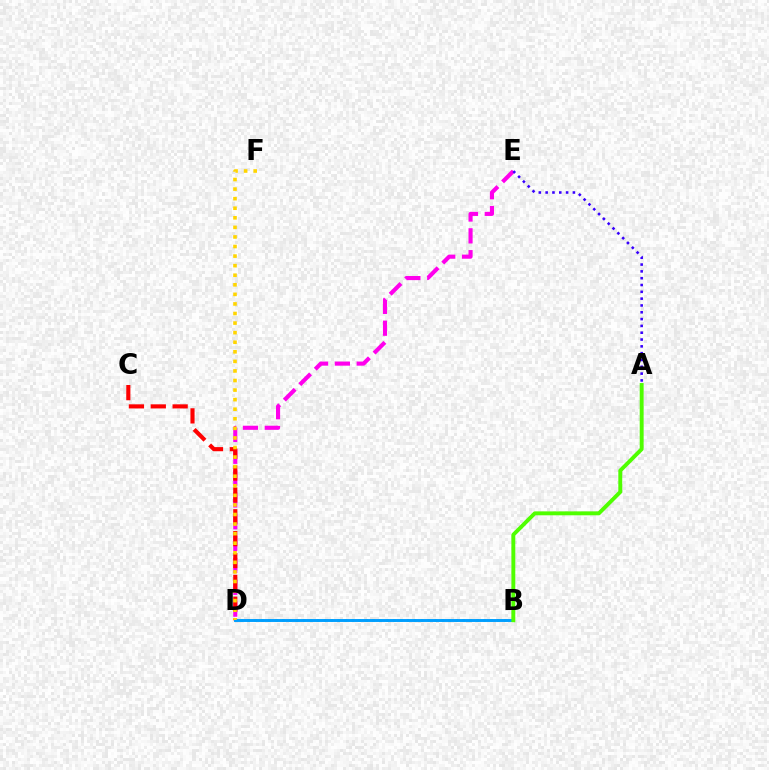{('D', 'E'): [{'color': '#ff00ed', 'line_style': 'dashed', 'thickness': 2.97}], ('C', 'D'): [{'color': '#ff0000', 'line_style': 'dashed', 'thickness': 2.97}], ('B', 'D'): [{'color': '#00ff86', 'line_style': 'dotted', 'thickness': 1.88}, {'color': '#009eff', 'line_style': 'solid', 'thickness': 2.1}], ('A', 'E'): [{'color': '#3700ff', 'line_style': 'dotted', 'thickness': 1.85}], ('D', 'F'): [{'color': '#ffd500', 'line_style': 'dotted', 'thickness': 2.6}], ('A', 'B'): [{'color': '#4fff00', 'line_style': 'solid', 'thickness': 2.82}]}